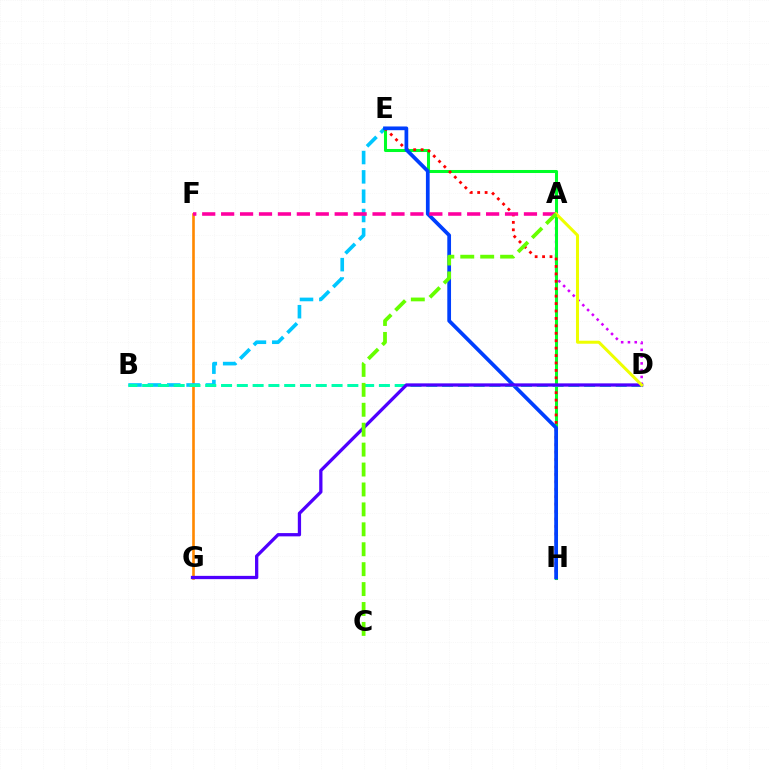{('F', 'G'): [{'color': '#ff8800', 'line_style': 'solid', 'thickness': 1.89}], ('A', 'D'): [{'color': '#d600ff', 'line_style': 'dotted', 'thickness': 1.84}, {'color': '#eeff00', 'line_style': 'solid', 'thickness': 2.18}], ('B', 'E'): [{'color': '#00c7ff', 'line_style': 'dashed', 'thickness': 2.63}], ('E', 'H'): [{'color': '#00ff27', 'line_style': 'solid', 'thickness': 2.19}, {'color': '#ff0000', 'line_style': 'dotted', 'thickness': 2.02}, {'color': '#003fff', 'line_style': 'solid', 'thickness': 2.69}], ('B', 'D'): [{'color': '#00ffaf', 'line_style': 'dashed', 'thickness': 2.14}], ('D', 'G'): [{'color': '#4f00ff', 'line_style': 'solid', 'thickness': 2.36}], ('A', 'F'): [{'color': '#ff00a0', 'line_style': 'dashed', 'thickness': 2.57}], ('A', 'C'): [{'color': '#66ff00', 'line_style': 'dashed', 'thickness': 2.71}]}